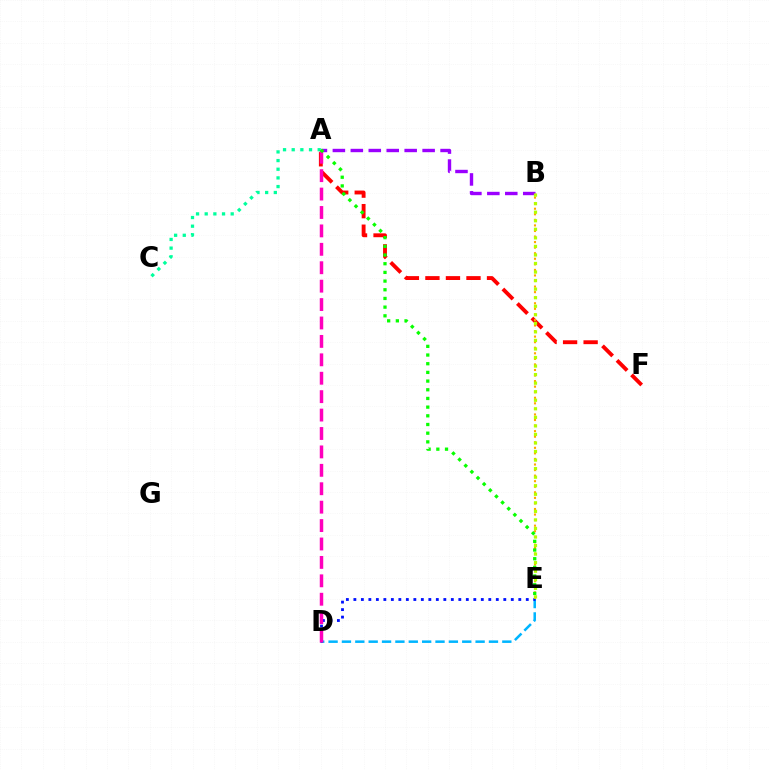{('D', 'E'): [{'color': '#00b5ff', 'line_style': 'dashed', 'thickness': 1.82}, {'color': '#0010ff', 'line_style': 'dotted', 'thickness': 2.04}], ('A', 'F'): [{'color': '#ff0000', 'line_style': 'dashed', 'thickness': 2.79}], ('A', 'C'): [{'color': '#00ff9d', 'line_style': 'dotted', 'thickness': 2.35}], ('B', 'E'): [{'color': '#ffa500', 'line_style': 'dotted', 'thickness': 1.51}, {'color': '#b3ff00', 'line_style': 'dotted', 'thickness': 2.32}], ('A', 'D'): [{'color': '#ff00bd', 'line_style': 'dashed', 'thickness': 2.5}], ('A', 'B'): [{'color': '#9b00ff', 'line_style': 'dashed', 'thickness': 2.44}], ('A', 'E'): [{'color': '#08ff00', 'line_style': 'dotted', 'thickness': 2.36}]}